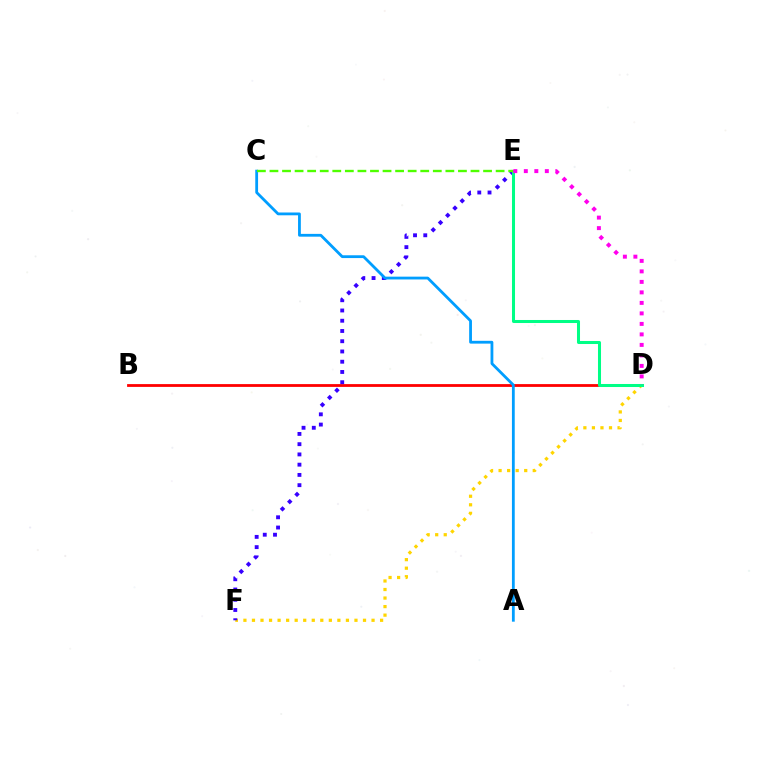{('B', 'D'): [{'color': '#ff0000', 'line_style': 'solid', 'thickness': 2.01}], ('D', 'F'): [{'color': '#ffd500', 'line_style': 'dotted', 'thickness': 2.32}], ('E', 'F'): [{'color': '#3700ff', 'line_style': 'dotted', 'thickness': 2.78}], ('A', 'C'): [{'color': '#009eff', 'line_style': 'solid', 'thickness': 2.01}], ('D', 'E'): [{'color': '#00ff86', 'line_style': 'solid', 'thickness': 2.18}, {'color': '#ff00ed', 'line_style': 'dotted', 'thickness': 2.85}], ('C', 'E'): [{'color': '#4fff00', 'line_style': 'dashed', 'thickness': 1.71}]}